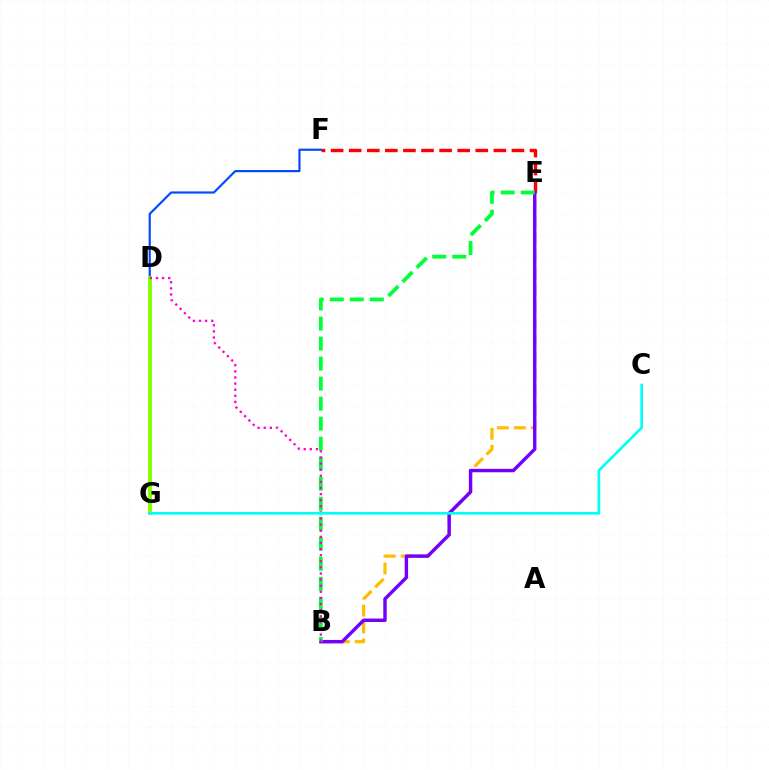{('E', 'F'): [{'color': '#ff0000', 'line_style': 'dashed', 'thickness': 2.46}], ('B', 'E'): [{'color': '#ffbd00', 'line_style': 'dashed', 'thickness': 2.31}, {'color': '#7200ff', 'line_style': 'solid', 'thickness': 2.46}, {'color': '#00ff39', 'line_style': 'dashed', 'thickness': 2.72}], ('D', 'F'): [{'color': '#004bff', 'line_style': 'solid', 'thickness': 1.56}], ('D', 'G'): [{'color': '#84ff00', 'line_style': 'solid', 'thickness': 2.81}], ('B', 'D'): [{'color': '#ff00cf', 'line_style': 'dotted', 'thickness': 1.66}], ('C', 'G'): [{'color': '#00fff6', 'line_style': 'solid', 'thickness': 1.93}]}